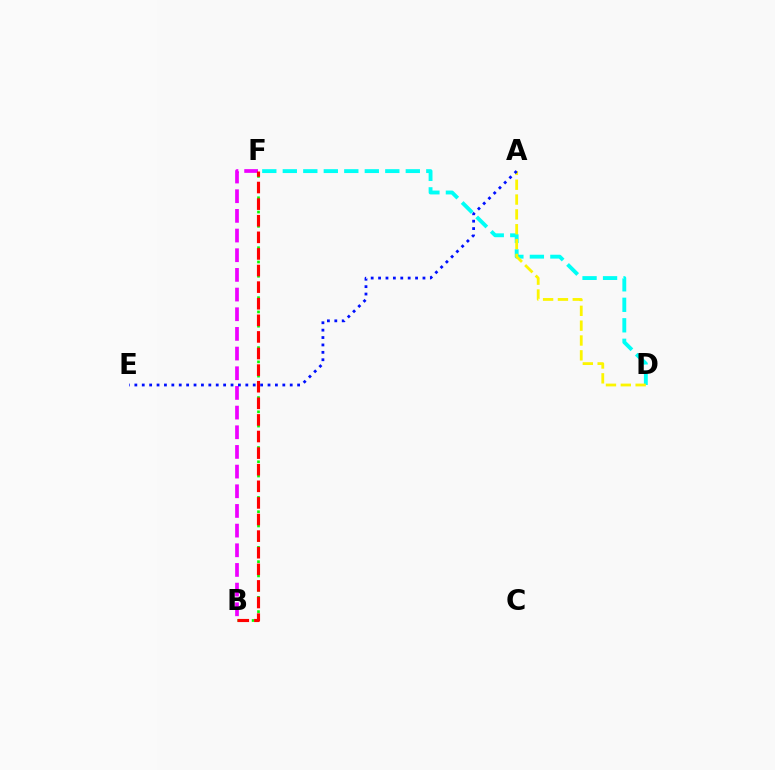{('B', 'F'): [{'color': '#08ff00', 'line_style': 'dotted', 'thickness': 1.94}, {'color': '#ee00ff', 'line_style': 'dashed', 'thickness': 2.67}, {'color': '#ff0000', 'line_style': 'dashed', 'thickness': 2.25}], ('D', 'F'): [{'color': '#00fff6', 'line_style': 'dashed', 'thickness': 2.78}], ('A', 'D'): [{'color': '#fcf500', 'line_style': 'dashed', 'thickness': 2.02}], ('A', 'E'): [{'color': '#0010ff', 'line_style': 'dotted', 'thickness': 2.01}]}